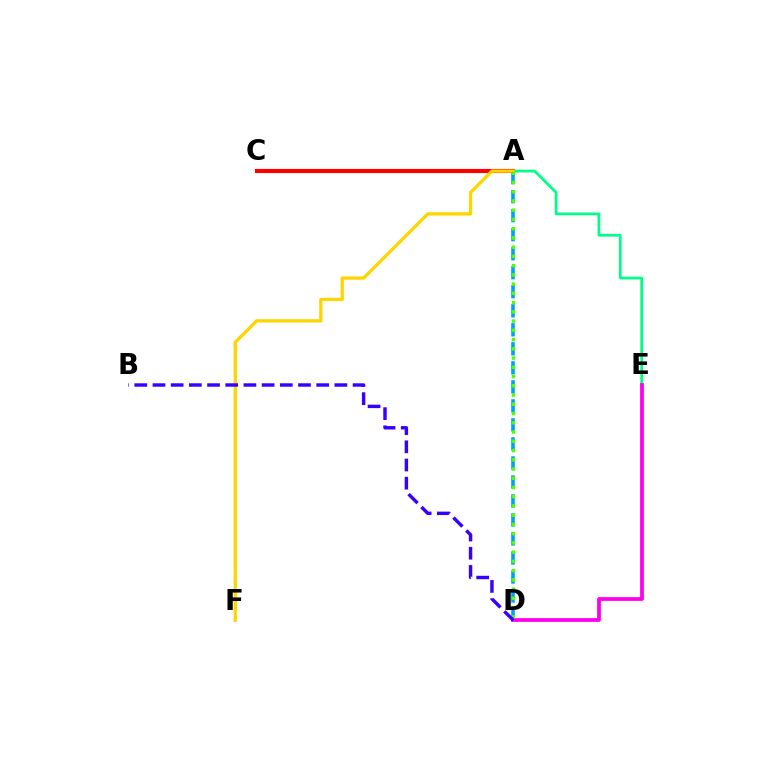{('A', 'E'): [{'color': '#00ff86', 'line_style': 'solid', 'thickness': 1.96}], ('A', 'D'): [{'color': '#009eff', 'line_style': 'dashed', 'thickness': 2.58}, {'color': '#4fff00', 'line_style': 'dotted', 'thickness': 2.51}], ('A', 'C'): [{'color': '#ff0000', 'line_style': 'solid', 'thickness': 2.97}], ('D', 'E'): [{'color': '#ff00ed', 'line_style': 'solid', 'thickness': 2.72}], ('A', 'F'): [{'color': '#ffd500', 'line_style': 'solid', 'thickness': 2.36}], ('B', 'D'): [{'color': '#3700ff', 'line_style': 'dashed', 'thickness': 2.47}]}